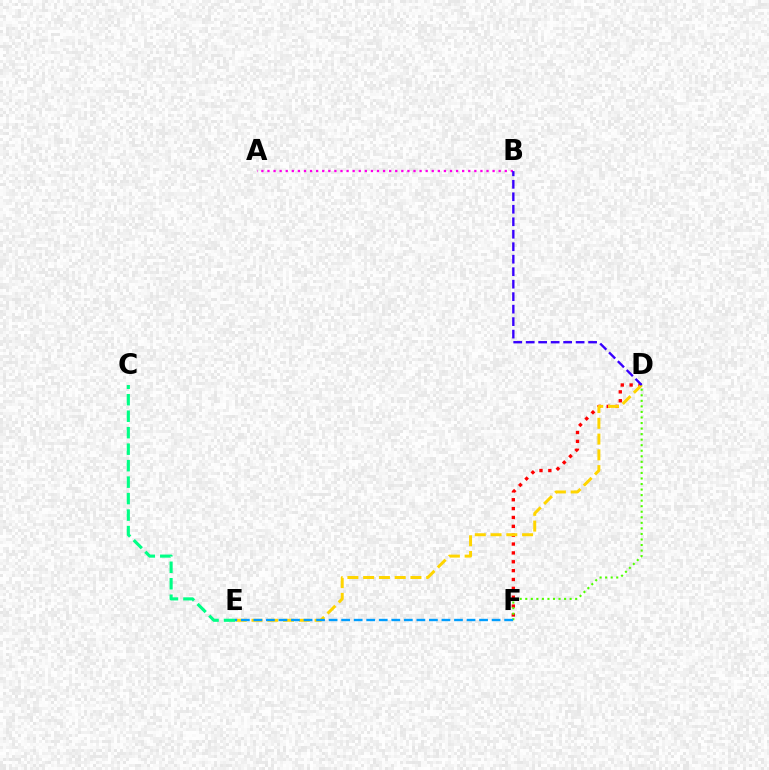{('A', 'B'): [{'color': '#ff00ed', 'line_style': 'dotted', 'thickness': 1.65}], ('D', 'F'): [{'color': '#ff0000', 'line_style': 'dotted', 'thickness': 2.41}, {'color': '#4fff00', 'line_style': 'dotted', 'thickness': 1.51}], ('D', 'E'): [{'color': '#ffd500', 'line_style': 'dashed', 'thickness': 2.14}], ('C', 'E'): [{'color': '#00ff86', 'line_style': 'dashed', 'thickness': 2.24}], ('B', 'D'): [{'color': '#3700ff', 'line_style': 'dashed', 'thickness': 1.7}], ('E', 'F'): [{'color': '#009eff', 'line_style': 'dashed', 'thickness': 1.7}]}